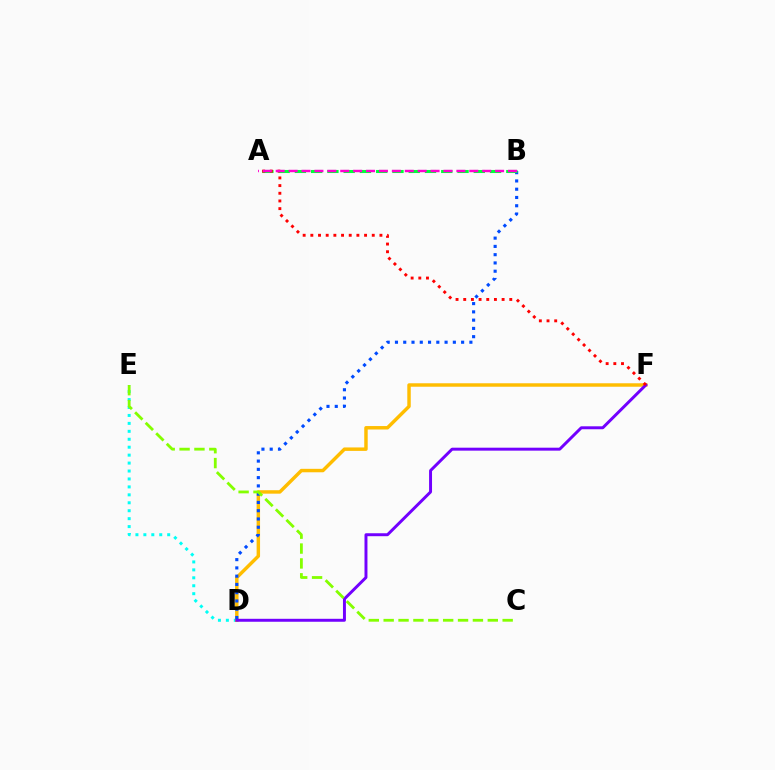{('D', 'E'): [{'color': '#00fff6', 'line_style': 'dotted', 'thickness': 2.16}], ('D', 'F'): [{'color': '#ffbd00', 'line_style': 'solid', 'thickness': 2.48}, {'color': '#7200ff', 'line_style': 'solid', 'thickness': 2.13}], ('B', 'D'): [{'color': '#004bff', 'line_style': 'dotted', 'thickness': 2.25}], ('C', 'E'): [{'color': '#84ff00', 'line_style': 'dashed', 'thickness': 2.02}], ('A', 'B'): [{'color': '#00ff39', 'line_style': 'dashed', 'thickness': 2.21}, {'color': '#ff00cf', 'line_style': 'dashed', 'thickness': 1.75}], ('A', 'F'): [{'color': '#ff0000', 'line_style': 'dotted', 'thickness': 2.09}]}